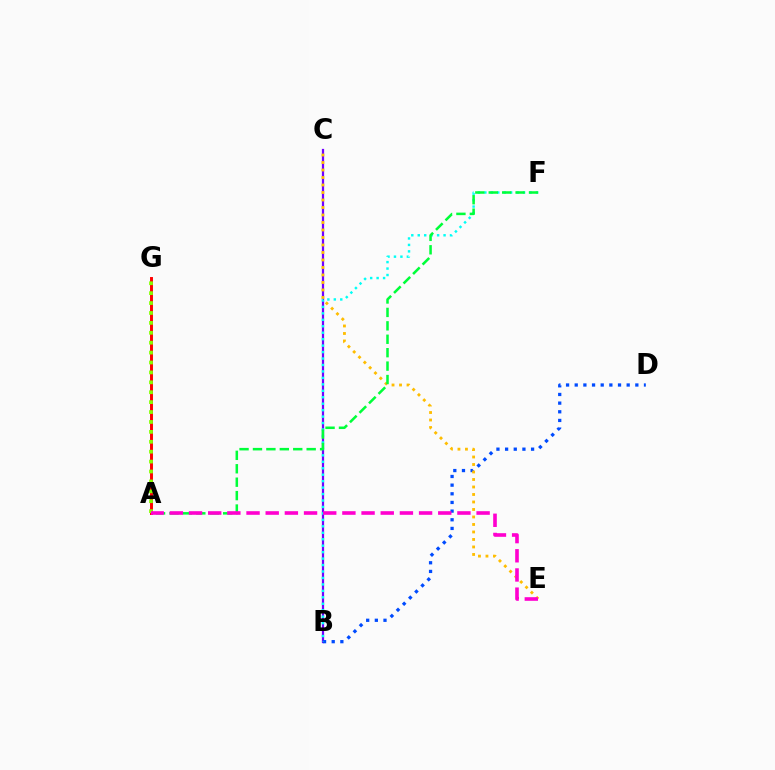{('B', 'C'): [{'color': '#7200ff', 'line_style': 'solid', 'thickness': 1.61}], ('B', 'D'): [{'color': '#004bff', 'line_style': 'dotted', 'thickness': 2.35}], ('B', 'F'): [{'color': '#00fff6', 'line_style': 'dotted', 'thickness': 1.75}], ('C', 'E'): [{'color': '#ffbd00', 'line_style': 'dotted', 'thickness': 2.04}], ('A', 'F'): [{'color': '#00ff39', 'line_style': 'dashed', 'thickness': 1.82}], ('A', 'G'): [{'color': '#ff0000', 'line_style': 'solid', 'thickness': 2.11}, {'color': '#84ff00', 'line_style': 'dotted', 'thickness': 2.69}], ('A', 'E'): [{'color': '#ff00cf', 'line_style': 'dashed', 'thickness': 2.6}]}